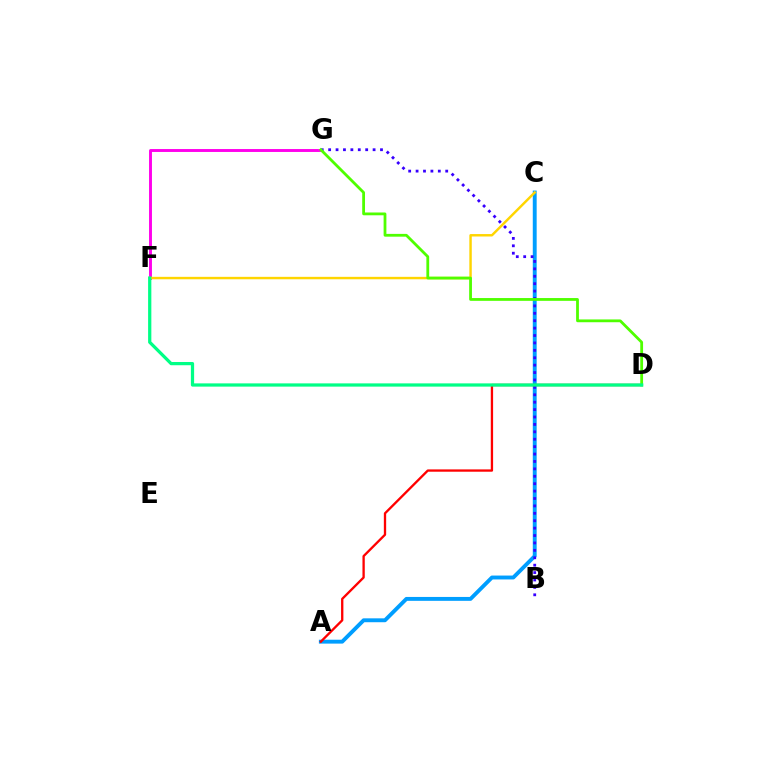{('A', 'C'): [{'color': '#009eff', 'line_style': 'solid', 'thickness': 2.8}], ('F', 'G'): [{'color': '#ff00ed', 'line_style': 'solid', 'thickness': 2.1}], ('B', 'G'): [{'color': '#3700ff', 'line_style': 'dotted', 'thickness': 2.01}], ('C', 'F'): [{'color': '#ffd500', 'line_style': 'solid', 'thickness': 1.75}], ('A', 'D'): [{'color': '#ff0000', 'line_style': 'solid', 'thickness': 1.67}], ('D', 'G'): [{'color': '#4fff00', 'line_style': 'solid', 'thickness': 2.01}], ('D', 'F'): [{'color': '#00ff86', 'line_style': 'solid', 'thickness': 2.33}]}